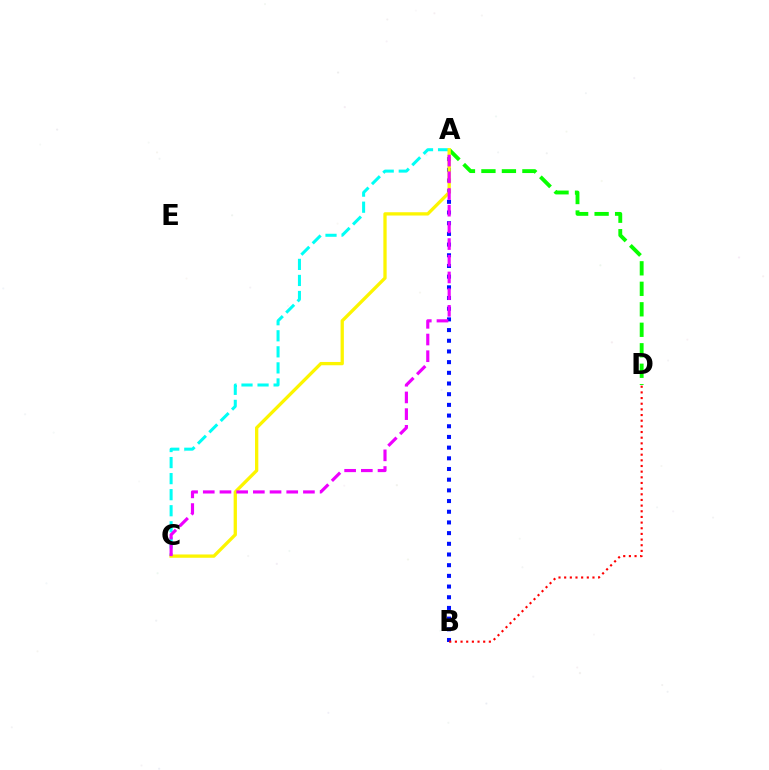{('A', 'B'): [{'color': '#0010ff', 'line_style': 'dotted', 'thickness': 2.9}], ('B', 'D'): [{'color': '#ff0000', 'line_style': 'dotted', 'thickness': 1.54}], ('A', 'D'): [{'color': '#08ff00', 'line_style': 'dashed', 'thickness': 2.78}], ('A', 'C'): [{'color': '#00fff6', 'line_style': 'dashed', 'thickness': 2.18}, {'color': '#fcf500', 'line_style': 'solid', 'thickness': 2.37}, {'color': '#ee00ff', 'line_style': 'dashed', 'thickness': 2.27}]}